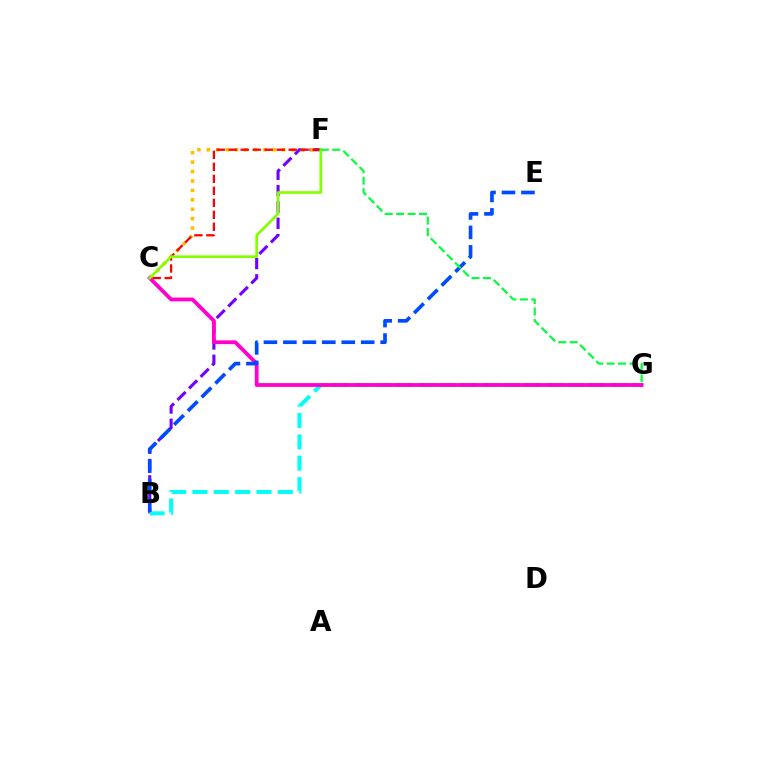{('B', 'F'): [{'color': '#7200ff', 'line_style': 'dashed', 'thickness': 2.22}], ('B', 'G'): [{'color': '#00fff6', 'line_style': 'dashed', 'thickness': 2.9}], ('C', 'F'): [{'color': '#ffbd00', 'line_style': 'dotted', 'thickness': 2.56}, {'color': '#ff0000', 'line_style': 'dashed', 'thickness': 1.63}, {'color': '#84ff00', 'line_style': 'solid', 'thickness': 1.91}], ('C', 'G'): [{'color': '#ff00cf', 'line_style': 'solid', 'thickness': 2.73}], ('B', 'E'): [{'color': '#004bff', 'line_style': 'dashed', 'thickness': 2.64}], ('F', 'G'): [{'color': '#00ff39', 'line_style': 'dashed', 'thickness': 1.55}]}